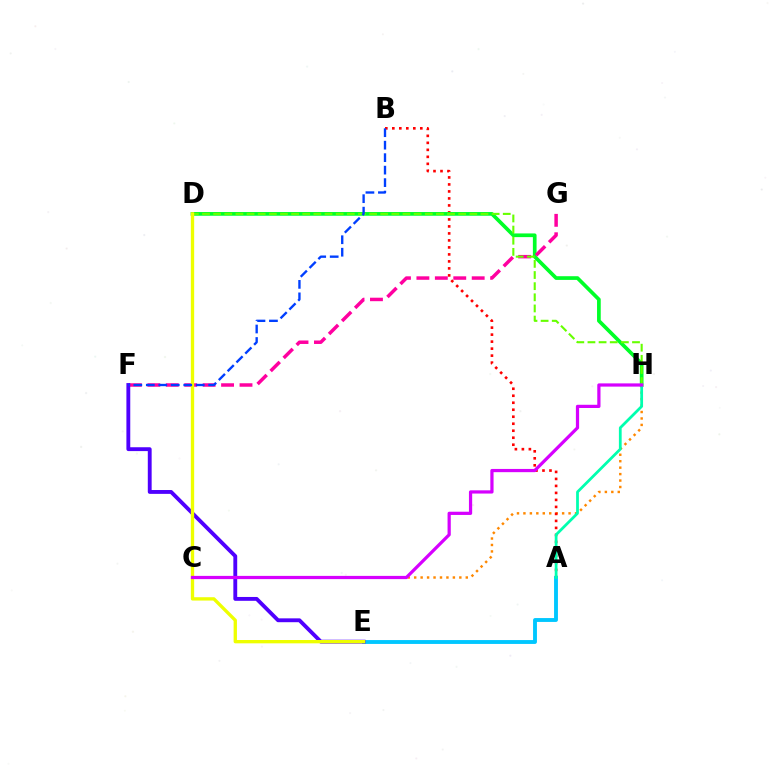{('C', 'H'): [{'color': '#ff8800', 'line_style': 'dotted', 'thickness': 1.75}, {'color': '#d600ff', 'line_style': 'solid', 'thickness': 2.32}], ('A', 'B'): [{'color': '#ff0000', 'line_style': 'dotted', 'thickness': 1.9}], ('D', 'H'): [{'color': '#00ff27', 'line_style': 'solid', 'thickness': 2.66}, {'color': '#66ff00', 'line_style': 'dashed', 'thickness': 1.51}], ('F', 'G'): [{'color': '#ff00a0', 'line_style': 'dashed', 'thickness': 2.5}], ('A', 'E'): [{'color': '#00c7ff', 'line_style': 'solid', 'thickness': 2.78}], ('A', 'H'): [{'color': '#00ffaf', 'line_style': 'solid', 'thickness': 1.99}], ('E', 'F'): [{'color': '#4f00ff', 'line_style': 'solid', 'thickness': 2.77}], ('D', 'E'): [{'color': '#eeff00', 'line_style': 'solid', 'thickness': 2.4}], ('B', 'F'): [{'color': '#003fff', 'line_style': 'dashed', 'thickness': 1.7}]}